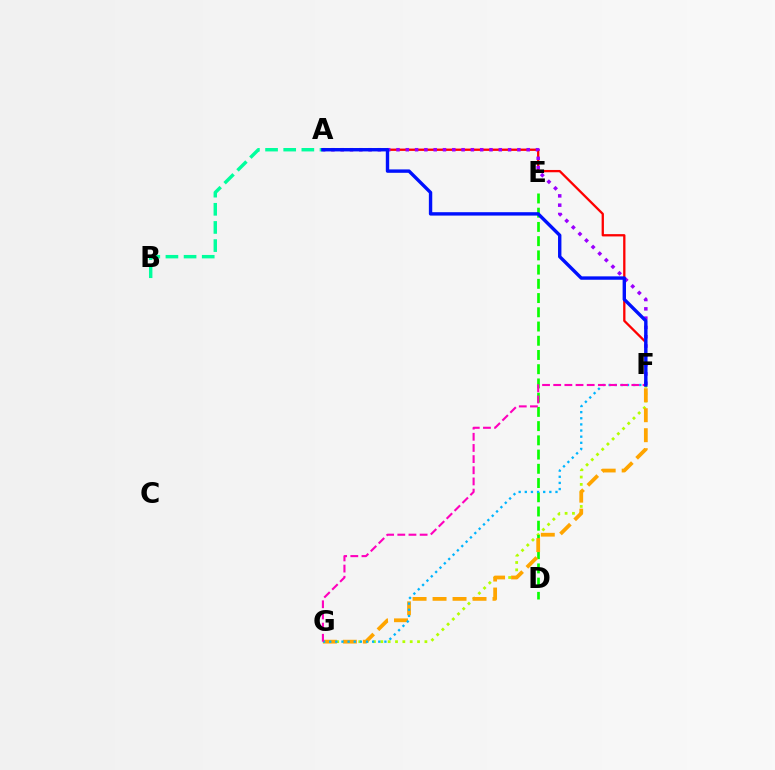{('A', 'B'): [{'color': '#00ff9d', 'line_style': 'dashed', 'thickness': 2.46}], ('F', 'G'): [{'color': '#b3ff00', 'line_style': 'dotted', 'thickness': 2.0}, {'color': '#ffa500', 'line_style': 'dashed', 'thickness': 2.71}, {'color': '#00b5ff', 'line_style': 'dotted', 'thickness': 1.67}, {'color': '#ff00bd', 'line_style': 'dashed', 'thickness': 1.52}], ('D', 'E'): [{'color': '#08ff00', 'line_style': 'dashed', 'thickness': 1.93}], ('A', 'F'): [{'color': '#ff0000', 'line_style': 'solid', 'thickness': 1.65}, {'color': '#9b00ff', 'line_style': 'dotted', 'thickness': 2.53}, {'color': '#0010ff', 'line_style': 'solid', 'thickness': 2.44}]}